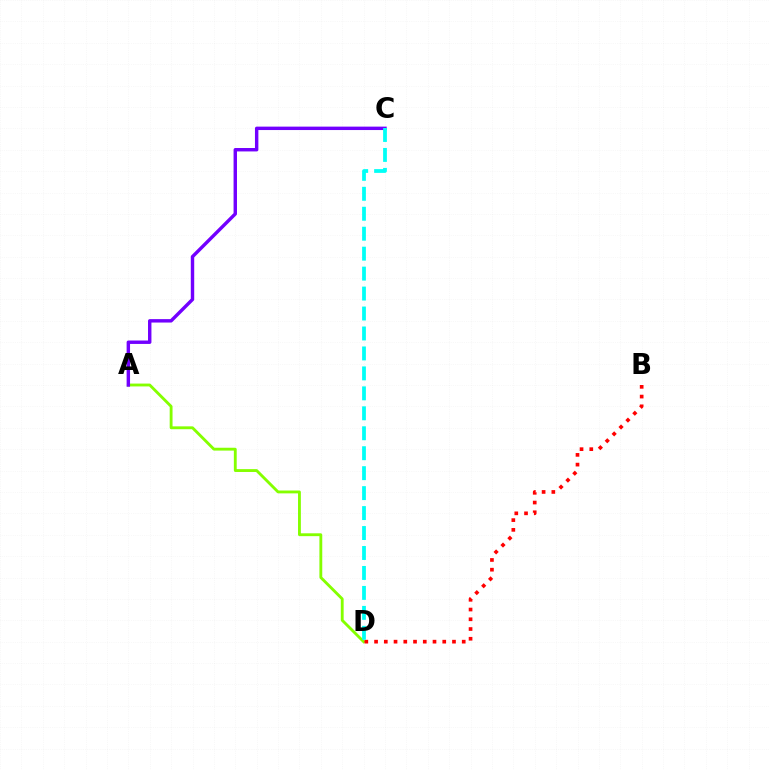{('A', 'D'): [{'color': '#84ff00', 'line_style': 'solid', 'thickness': 2.05}], ('A', 'C'): [{'color': '#7200ff', 'line_style': 'solid', 'thickness': 2.46}], ('B', 'D'): [{'color': '#ff0000', 'line_style': 'dotted', 'thickness': 2.65}], ('C', 'D'): [{'color': '#00fff6', 'line_style': 'dashed', 'thickness': 2.71}]}